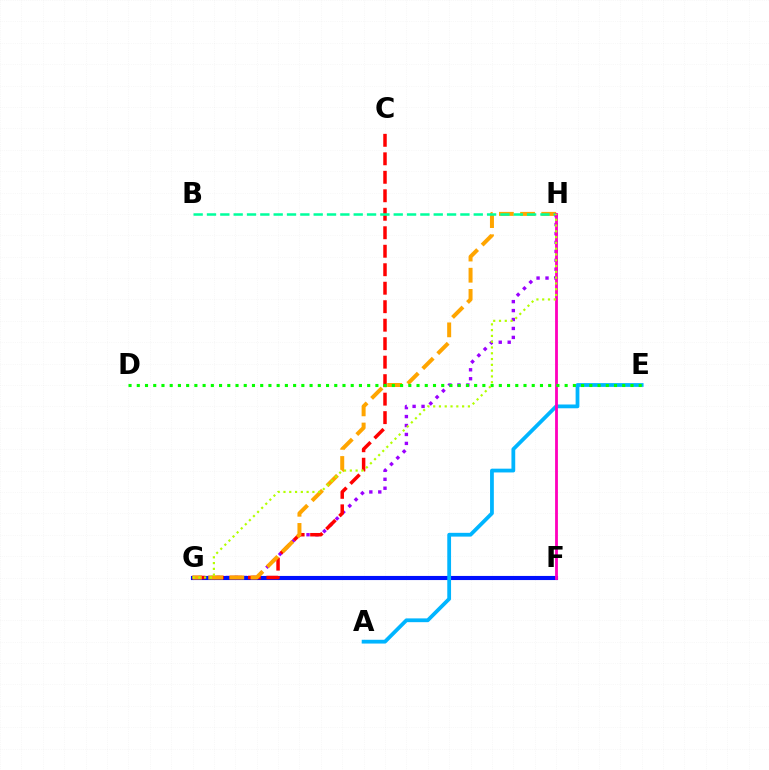{('G', 'H'): [{'color': '#9b00ff', 'line_style': 'dotted', 'thickness': 2.43}, {'color': '#ffa500', 'line_style': 'dashed', 'thickness': 2.87}, {'color': '#b3ff00', 'line_style': 'dotted', 'thickness': 1.57}], ('F', 'G'): [{'color': '#0010ff', 'line_style': 'solid', 'thickness': 2.96}], ('C', 'G'): [{'color': '#ff0000', 'line_style': 'dashed', 'thickness': 2.51}], ('A', 'E'): [{'color': '#00b5ff', 'line_style': 'solid', 'thickness': 2.72}], ('B', 'H'): [{'color': '#00ff9d', 'line_style': 'dashed', 'thickness': 1.81}], ('F', 'H'): [{'color': '#ff00bd', 'line_style': 'solid', 'thickness': 2.03}], ('D', 'E'): [{'color': '#08ff00', 'line_style': 'dotted', 'thickness': 2.24}]}